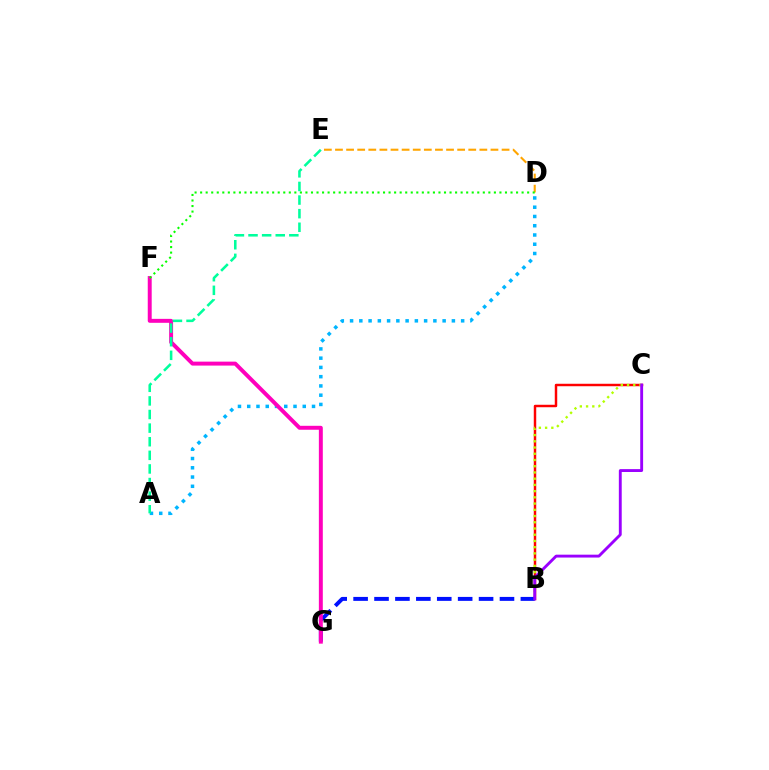{('B', 'C'): [{'color': '#ff0000', 'line_style': 'solid', 'thickness': 1.77}, {'color': '#b3ff00', 'line_style': 'dotted', 'thickness': 1.69}, {'color': '#9b00ff', 'line_style': 'solid', 'thickness': 2.07}], ('D', 'E'): [{'color': '#ffa500', 'line_style': 'dashed', 'thickness': 1.51}], ('B', 'G'): [{'color': '#0010ff', 'line_style': 'dashed', 'thickness': 2.84}], ('A', 'D'): [{'color': '#00b5ff', 'line_style': 'dotted', 'thickness': 2.51}], ('F', 'G'): [{'color': '#ff00bd', 'line_style': 'solid', 'thickness': 2.84}], ('D', 'F'): [{'color': '#08ff00', 'line_style': 'dotted', 'thickness': 1.51}], ('A', 'E'): [{'color': '#00ff9d', 'line_style': 'dashed', 'thickness': 1.85}]}